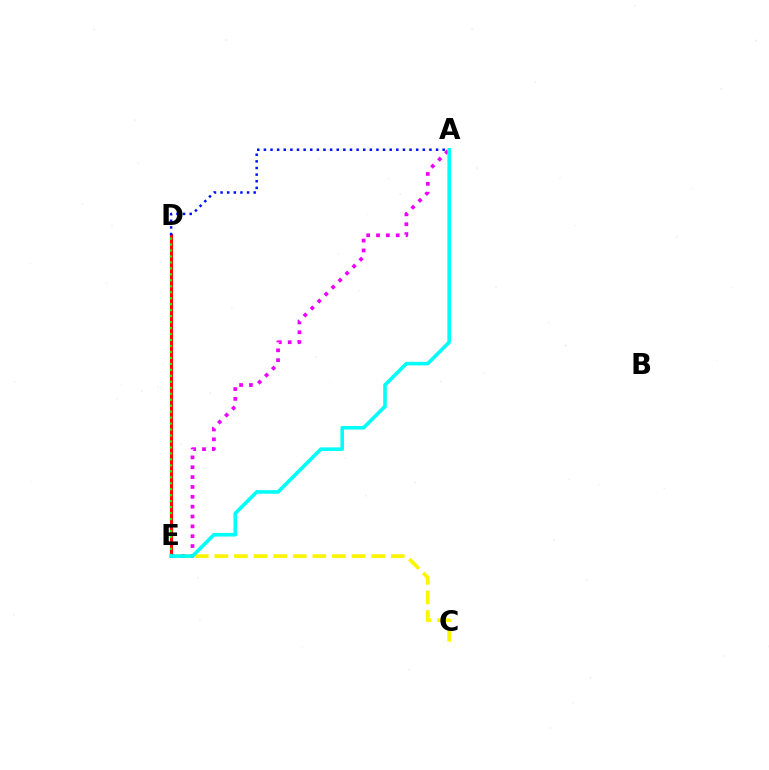{('D', 'E'): [{'color': '#ff0000', 'line_style': 'solid', 'thickness': 2.21}, {'color': '#08ff00', 'line_style': 'dotted', 'thickness': 1.62}], ('C', 'E'): [{'color': '#fcf500', 'line_style': 'dashed', 'thickness': 2.66}], ('A', 'D'): [{'color': '#0010ff', 'line_style': 'dotted', 'thickness': 1.8}], ('A', 'E'): [{'color': '#ee00ff', 'line_style': 'dotted', 'thickness': 2.68}, {'color': '#00fff6', 'line_style': 'solid', 'thickness': 2.59}]}